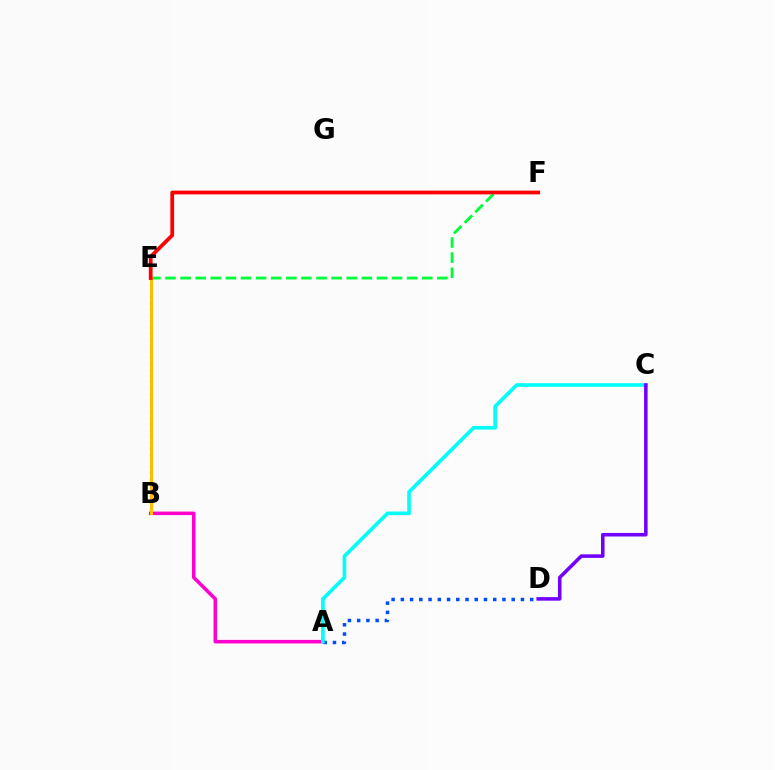{('E', 'F'): [{'color': '#00ff39', 'line_style': 'dashed', 'thickness': 2.05}, {'color': '#ff0000', 'line_style': 'solid', 'thickness': 2.7}], ('A', 'B'): [{'color': '#ff00cf', 'line_style': 'solid', 'thickness': 2.55}], ('B', 'E'): [{'color': '#84ff00', 'line_style': 'dotted', 'thickness': 1.65}, {'color': '#ffbd00', 'line_style': 'solid', 'thickness': 2.21}], ('A', 'D'): [{'color': '#004bff', 'line_style': 'dotted', 'thickness': 2.51}], ('A', 'C'): [{'color': '#00fff6', 'line_style': 'solid', 'thickness': 2.62}], ('C', 'D'): [{'color': '#7200ff', 'line_style': 'solid', 'thickness': 2.55}]}